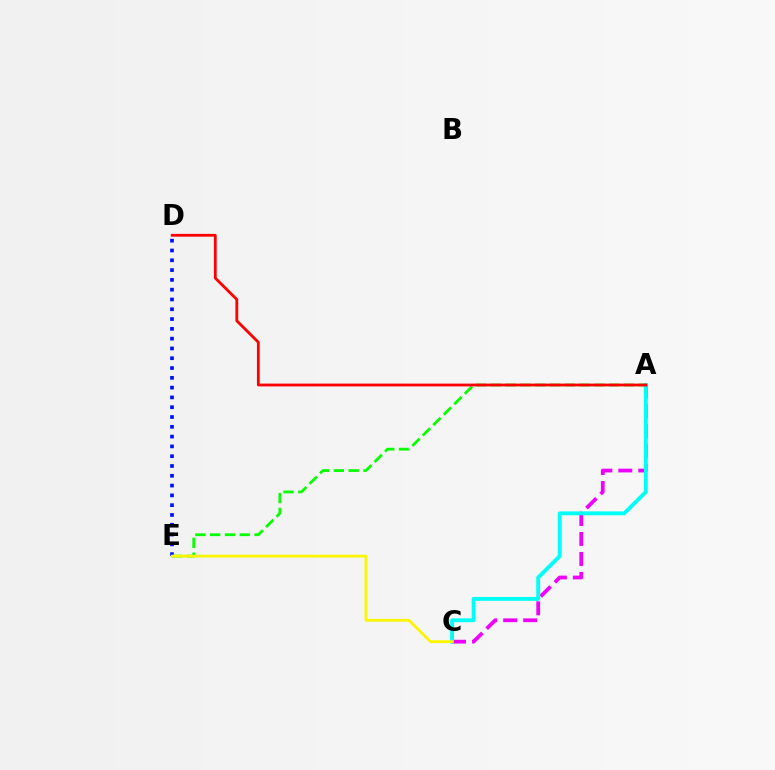{('A', 'C'): [{'color': '#ee00ff', 'line_style': 'dashed', 'thickness': 2.71}, {'color': '#00fff6', 'line_style': 'solid', 'thickness': 2.79}], ('D', 'E'): [{'color': '#0010ff', 'line_style': 'dotted', 'thickness': 2.66}], ('A', 'E'): [{'color': '#08ff00', 'line_style': 'dashed', 'thickness': 2.01}], ('A', 'D'): [{'color': '#ff0000', 'line_style': 'solid', 'thickness': 2.02}], ('C', 'E'): [{'color': '#fcf500', 'line_style': 'solid', 'thickness': 2.02}]}